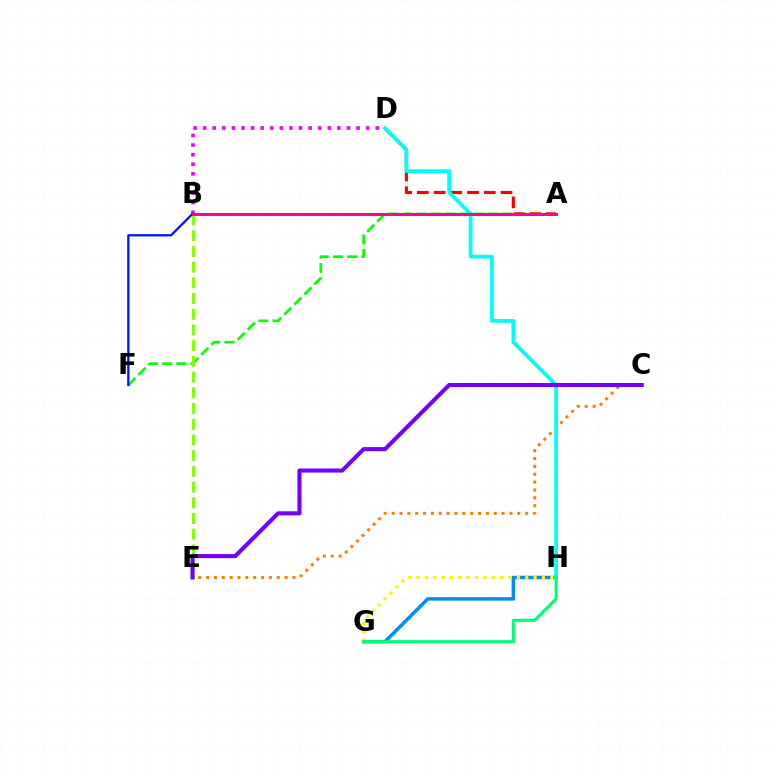{('A', 'F'): [{'color': '#08ff00', 'line_style': 'dashed', 'thickness': 1.93}], ('G', 'H'): [{'color': '#008cff', 'line_style': 'solid', 'thickness': 2.49}, {'color': '#fcf500', 'line_style': 'dotted', 'thickness': 2.27}, {'color': '#00ff74', 'line_style': 'solid', 'thickness': 2.23}], ('B', 'E'): [{'color': '#84ff00', 'line_style': 'dashed', 'thickness': 2.13}], ('C', 'E'): [{'color': '#ff7c00', 'line_style': 'dotted', 'thickness': 2.13}, {'color': '#7200ff', 'line_style': 'solid', 'thickness': 2.93}], ('B', 'D'): [{'color': '#ee00ff', 'line_style': 'dotted', 'thickness': 2.6}], ('A', 'D'): [{'color': '#ff0000', 'line_style': 'dashed', 'thickness': 2.27}], ('D', 'H'): [{'color': '#00fff6', 'line_style': 'solid', 'thickness': 2.72}], ('B', 'F'): [{'color': '#0010ff', 'line_style': 'solid', 'thickness': 1.62}], ('A', 'B'): [{'color': '#ff0094', 'line_style': 'solid', 'thickness': 2.16}]}